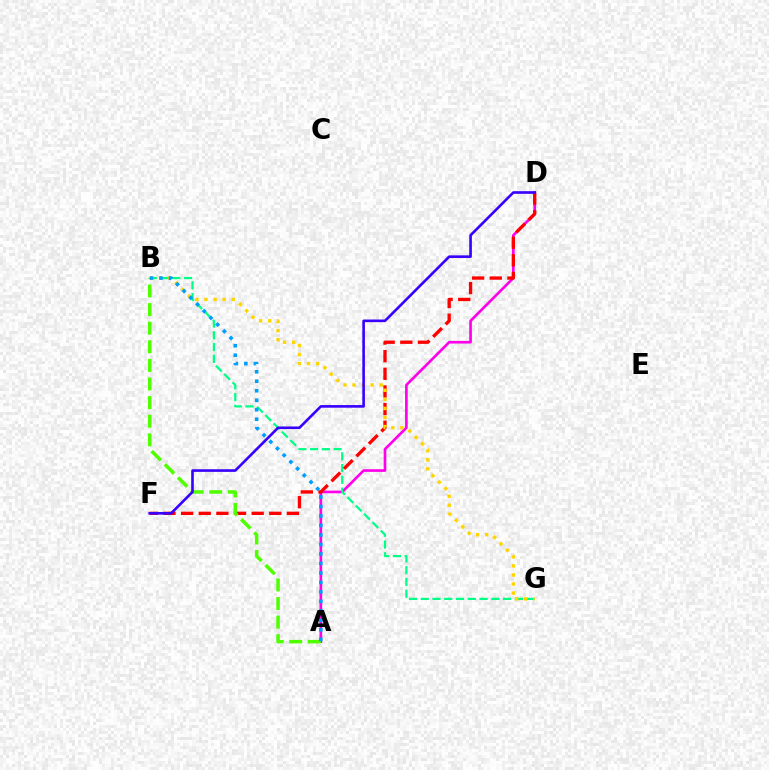{('A', 'D'): [{'color': '#ff00ed', 'line_style': 'solid', 'thickness': 1.92}], ('B', 'G'): [{'color': '#00ff86', 'line_style': 'dashed', 'thickness': 1.6}, {'color': '#ffd500', 'line_style': 'dotted', 'thickness': 2.46}], ('D', 'F'): [{'color': '#ff0000', 'line_style': 'dashed', 'thickness': 2.4}, {'color': '#3700ff', 'line_style': 'solid', 'thickness': 1.89}], ('A', 'B'): [{'color': '#4fff00', 'line_style': 'dashed', 'thickness': 2.53}, {'color': '#009eff', 'line_style': 'dotted', 'thickness': 2.58}]}